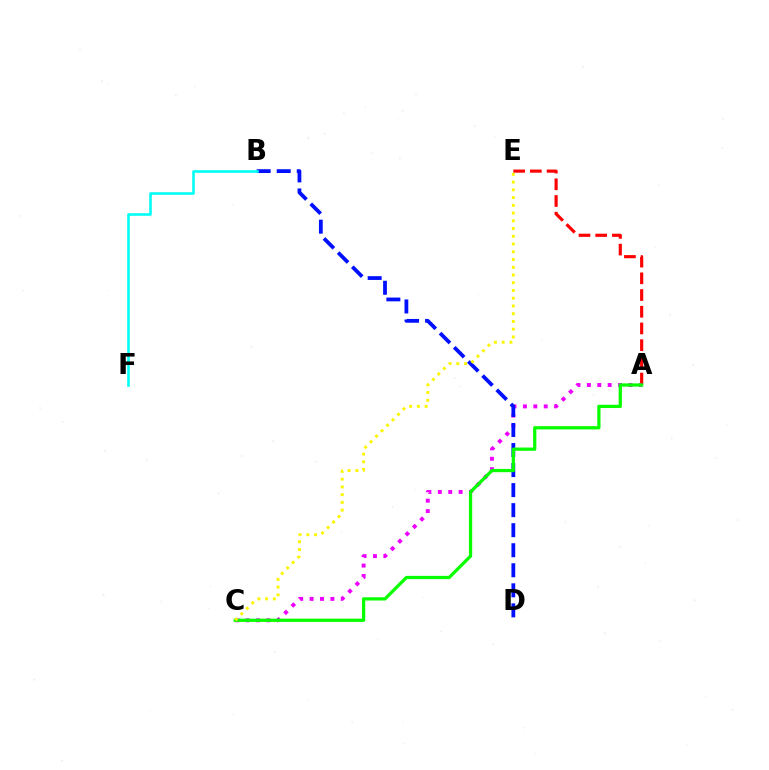{('A', 'E'): [{'color': '#ff0000', 'line_style': 'dashed', 'thickness': 2.27}], ('A', 'C'): [{'color': '#ee00ff', 'line_style': 'dotted', 'thickness': 2.83}, {'color': '#08ff00', 'line_style': 'solid', 'thickness': 2.34}], ('B', 'D'): [{'color': '#0010ff', 'line_style': 'dashed', 'thickness': 2.72}], ('B', 'F'): [{'color': '#00fff6', 'line_style': 'solid', 'thickness': 1.86}], ('C', 'E'): [{'color': '#fcf500', 'line_style': 'dotted', 'thickness': 2.1}]}